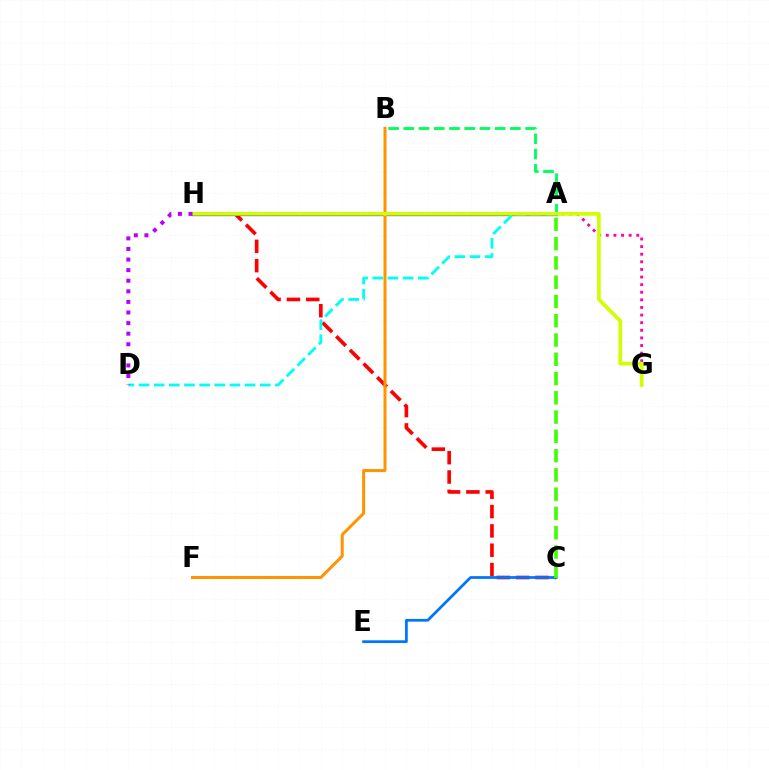{('C', 'H'): [{'color': '#ff0000', 'line_style': 'dashed', 'thickness': 2.63}], ('G', 'H'): [{'color': '#ff00ac', 'line_style': 'dotted', 'thickness': 2.07}, {'color': '#d1ff00', 'line_style': 'solid', 'thickness': 2.67}], ('A', 'H'): [{'color': '#2500ff', 'line_style': 'solid', 'thickness': 2.33}], ('A', 'D'): [{'color': '#00fff6', 'line_style': 'dashed', 'thickness': 2.06}], ('A', 'B'): [{'color': '#00ff5c', 'line_style': 'dashed', 'thickness': 2.07}], ('B', 'F'): [{'color': '#ff9400', 'line_style': 'solid', 'thickness': 2.17}], ('C', 'E'): [{'color': '#0074ff', 'line_style': 'solid', 'thickness': 1.98}], ('D', 'H'): [{'color': '#b900ff', 'line_style': 'dotted', 'thickness': 2.88}], ('A', 'C'): [{'color': '#3dff00', 'line_style': 'dashed', 'thickness': 2.62}]}